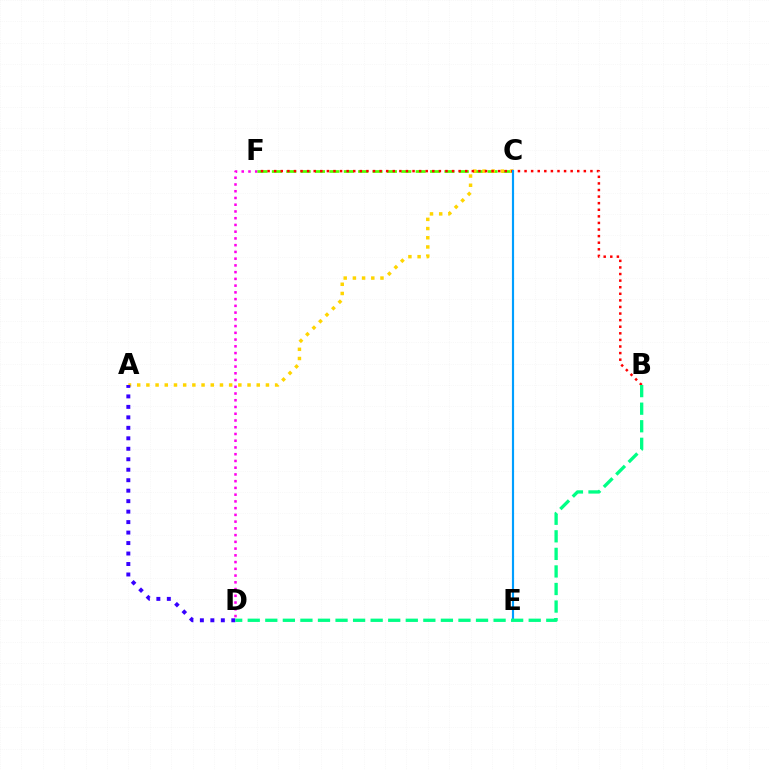{('D', 'F'): [{'color': '#ff00ed', 'line_style': 'dotted', 'thickness': 1.83}], ('C', 'F'): [{'color': '#4fff00', 'line_style': 'dashed', 'thickness': 1.95}], ('A', 'C'): [{'color': '#ffd500', 'line_style': 'dotted', 'thickness': 2.5}], ('B', 'F'): [{'color': '#ff0000', 'line_style': 'dotted', 'thickness': 1.79}], ('A', 'D'): [{'color': '#3700ff', 'line_style': 'dotted', 'thickness': 2.85}], ('C', 'E'): [{'color': '#009eff', 'line_style': 'solid', 'thickness': 1.55}], ('B', 'D'): [{'color': '#00ff86', 'line_style': 'dashed', 'thickness': 2.39}]}